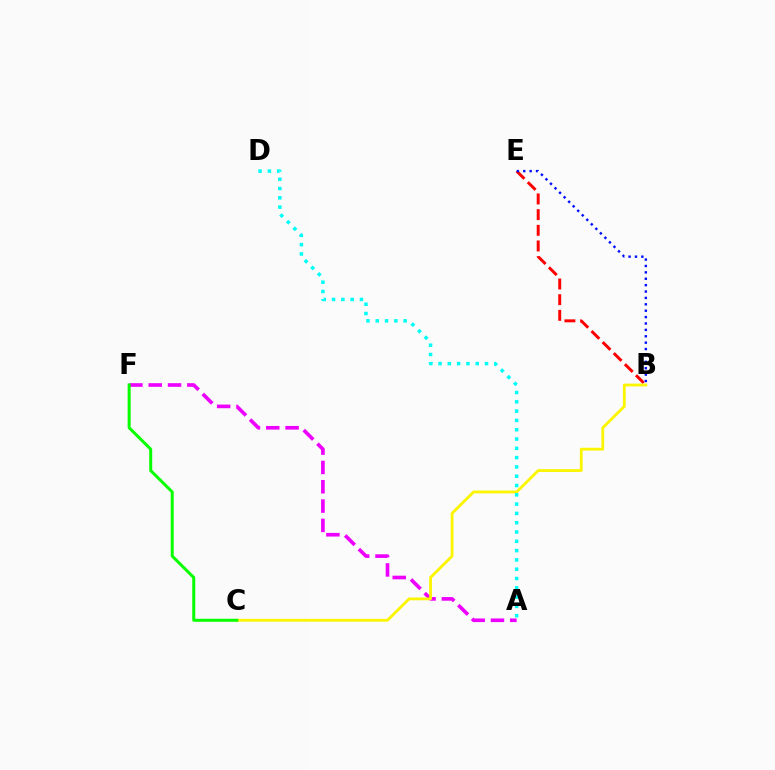{('B', 'E'): [{'color': '#ff0000', 'line_style': 'dashed', 'thickness': 2.13}, {'color': '#0010ff', 'line_style': 'dotted', 'thickness': 1.74}], ('A', 'F'): [{'color': '#ee00ff', 'line_style': 'dashed', 'thickness': 2.62}], ('B', 'C'): [{'color': '#fcf500', 'line_style': 'solid', 'thickness': 2.02}], ('A', 'D'): [{'color': '#00fff6', 'line_style': 'dotted', 'thickness': 2.53}], ('C', 'F'): [{'color': '#08ff00', 'line_style': 'solid', 'thickness': 2.16}]}